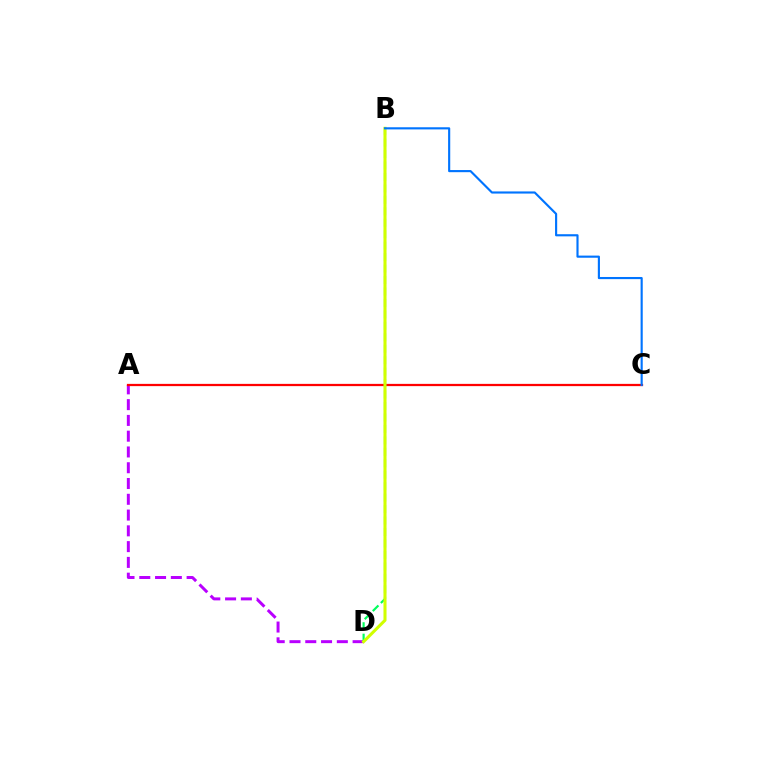{('A', 'D'): [{'color': '#b900ff', 'line_style': 'dashed', 'thickness': 2.14}], ('A', 'C'): [{'color': '#ff0000', 'line_style': 'solid', 'thickness': 1.62}], ('B', 'D'): [{'color': '#00ff5c', 'line_style': 'dashed', 'thickness': 1.56}, {'color': '#d1ff00', 'line_style': 'solid', 'thickness': 2.2}], ('B', 'C'): [{'color': '#0074ff', 'line_style': 'solid', 'thickness': 1.54}]}